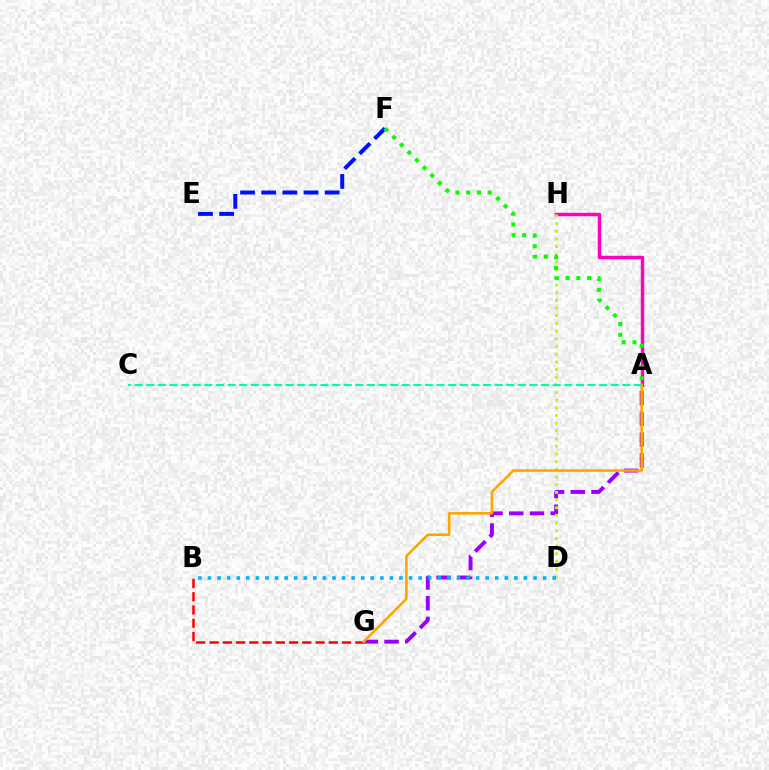{('A', 'G'): [{'color': '#9b00ff', 'line_style': 'dashed', 'thickness': 2.82}, {'color': '#ffa500', 'line_style': 'solid', 'thickness': 1.87}], ('A', 'H'): [{'color': '#ff00bd', 'line_style': 'solid', 'thickness': 2.48}], ('B', 'G'): [{'color': '#ff0000', 'line_style': 'dashed', 'thickness': 1.8}], ('D', 'H'): [{'color': '#b3ff00', 'line_style': 'dotted', 'thickness': 2.09}], ('E', 'F'): [{'color': '#0010ff', 'line_style': 'dashed', 'thickness': 2.87}], ('B', 'D'): [{'color': '#00b5ff', 'line_style': 'dotted', 'thickness': 2.6}], ('A', 'C'): [{'color': '#00ff9d', 'line_style': 'dashed', 'thickness': 1.58}], ('A', 'F'): [{'color': '#08ff00', 'line_style': 'dotted', 'thickness': 2.93}]}